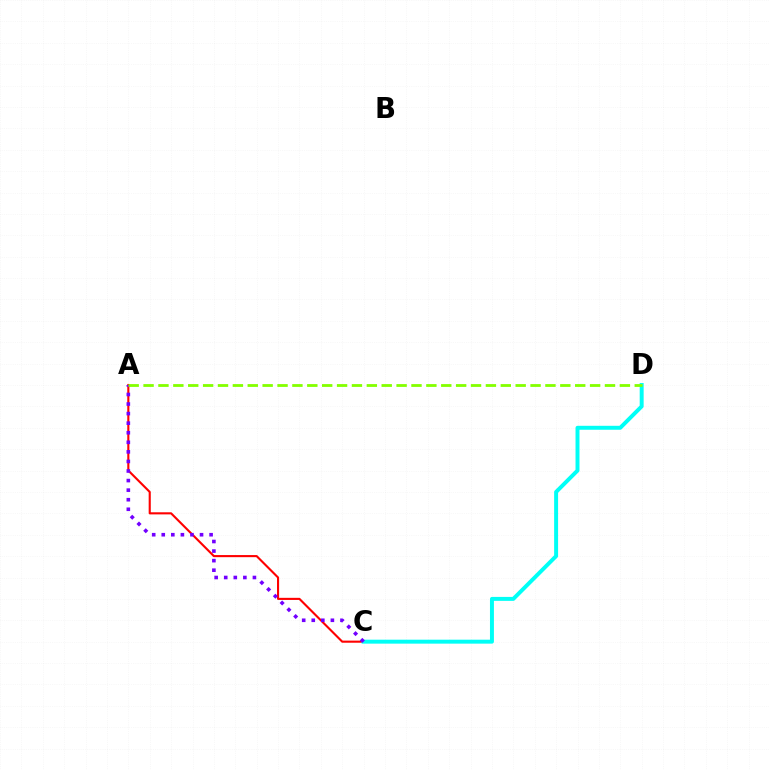{('A', 'C'): [{'color': '#ff0000', 'line_style': 'solid', 'thickness': 1.52}, {'color': '#7200ff', 'line_style': 'dotted', 'thickness': 2.6}], ('C', 'D'): [{'color': '#00fff6', 'line_style': 'solid', 'thickness': 2.85}], ('A', 'D'): [{'color': '#84ff00', 'line_style': 'dashed', 'thickness': 2.02}]}